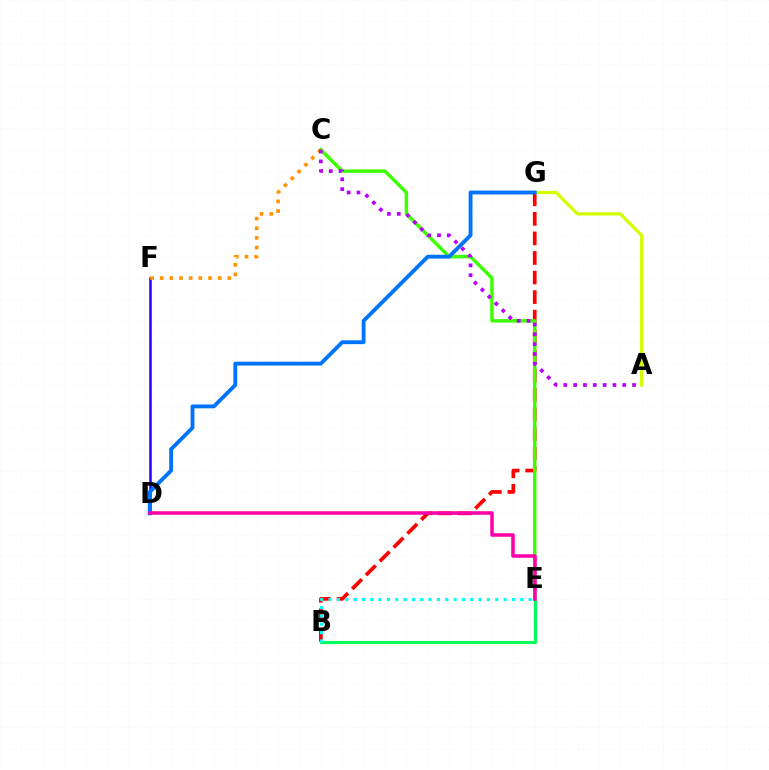{('B', 'G'): [{'color': '#ff0000', 'line_style': 'dashed', 'thickness': 2.66}], ('A', 'G'): [{'color': '#d1ff00', 'line_style': 'solid', 'thickness': 2.34}], ('D', 'F'): [{'color': '#2500ff', 'line_style': 'solid', 'thickness': 1.82}], ('C', 'E'): [{'color': '#3dff00', 'line_style': 'solid', 'thickness': 2.49}], ('B', 'E'): [{'color': '#00ff5c', 'line_style': 'solid', 'thickness': 2.23}, {'color': '#00fff6', 'line_style': 'dotted', 'thickness': 2.26}], ('C', 'F'): [{'color': '#ff9400', 'line_style': 'dotted', 'thickness': 2.62}], ('A', 'C'): [{'color': '#b900ff', 'line_style': 'dotted', 'thickness': 2.67}], ('D', 'G'): [{'color': '#0074ff', 'line_style': 'solid', 'thickness': 2.77}], ('D', 'E'): [{'color': '#ff00ac', 'line_style': 'solid', 'thickness': 2.54}]}